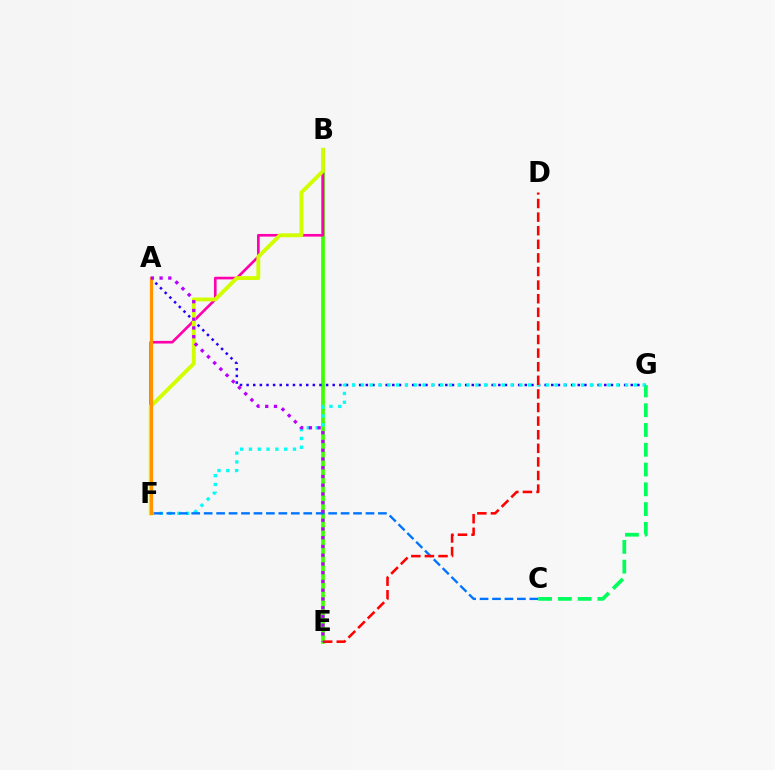{('B', 'E'): [{'color': '#3dff00', 'line_style': 'solid', 'thickness': 2.66}], ('C', 'G'): [{'color': '#00ff5c', 'line_style': 'dashed', 'thickness': 2.69}], ('A', 'G'): [{'color': '#2500ff', 'line_style': 'dotted', 'thickness': 1.8}], ('F', 'G'): [{'color': '#00fff6', 'line_style': 'dotted', 'thickness': 2.39}], ('B', 'F'): [{'color': '#ff00ac', 'line_style': 'solid', 'thickness': 1.9}, {'color': '#d1ff00', 'line_style': 'solid', 'thickness': 2.78}], ('C', 'F'): [{'color': '#0074ff', 'line_style': 'dashed', 'thickness': 1.69}], ('D', 'E'): [{'color': '#ff0000', 'line_style': 'dashed', 'thickness': 1.85}], ('A', 'F'): [{'color': '#ff9400', 'line_style': 'solid', 'thickness': 2.34}], ('A', 'E'): [{'color': '#b900ff', 'line_style': 'dotted', 'thickness': 2.38}]}